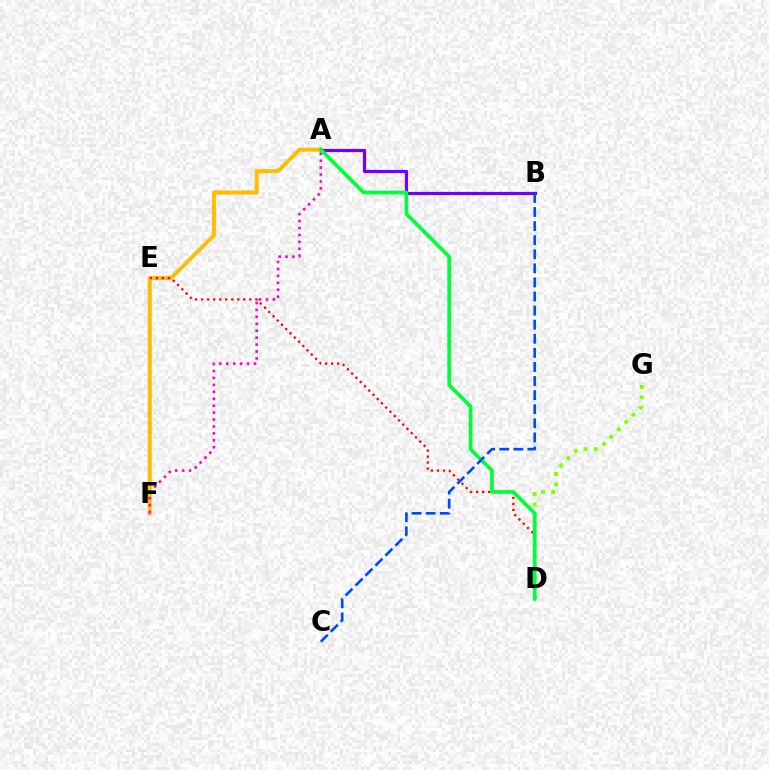{('D', 'G'): [{'color': '#84ff00', 'line_style': 'dotted', 'thickness': 2.82}], ('E', 'F'): [{'color': '#00fff6', 'line_style': 'solid', 'thickness': 1.7}], ('A', 'B'): [{'color': '#7200ff', 'line_style': 'solid', 'thickness': 2.31}], ('A', 'F'): [{'color': '#ffbd00', 'line_style': 'solid', 'thickness': 2.88}, {'color': '#ff00cf', 'line_style': 'dotted', 'thickness': 1.88}], ('D', 'E'): [{'color': '#ff0000', 'line_style': 'dotted', 'thickness': 1.64}], ('A', 'D'): [{'color': '#00ff39', 'line_style': 'solid', 'thickness': 2.65}], ('B', 'C'): [{'color': '#004bff', 'line_style': 'dashed', 'thickness': 1.91}]}